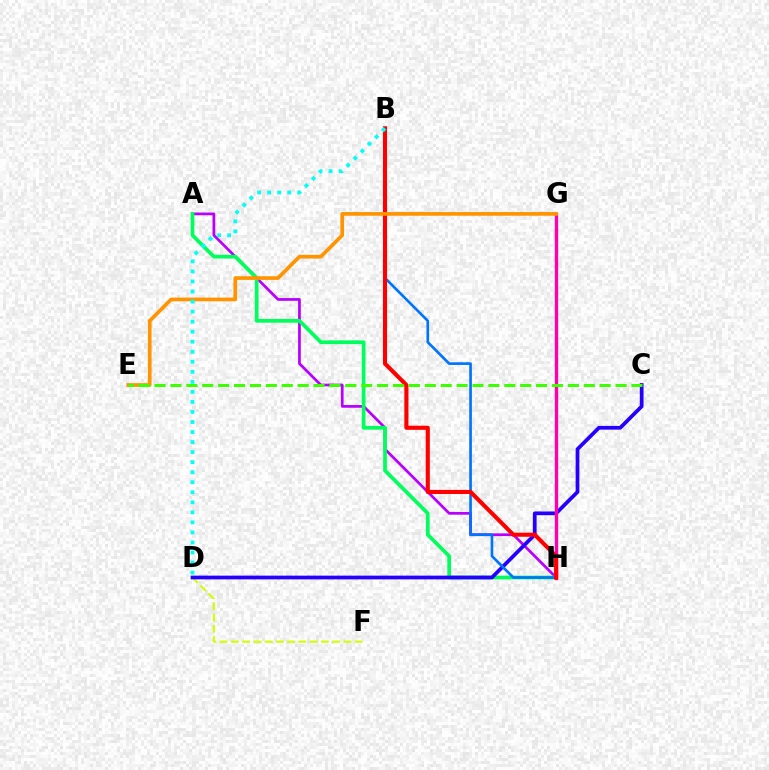{('A', 'H'): [{'color': '#b900ff', 'line_style': 'solid', 'thickness': 1.97}, {'color': '#00ff5c', 'line_style': 'solid', 'thickness': 2.67}], ('D', 'F'): [{'color': '#d1ff00', 'line_style': 'dashed', 'thickness': 1.53}], ('C', 'D'): [{'color': '#2500ff', 'line_style': 'solid', 'thickness': 2.69}], ('G', 'H'): [{'color': '#ff00ac', 'line_style': 'solid', 'thickness': 2.41}], ('B', 'H'): [{'color': '#0074ff', 'line_style': 'solid', 'thickness': 1.91}, {'color': '#ff0000', 'line_style': 'solid', 'thickness': 2.95}], ('E', 'G'): [{'color': '#ff9400', 'line_style': 'solid', 'thickness': 2.65}], ('B', 'D'): [{'color': '#00fff6', 'line_style': 'dotted', 'thickness': 2.73}], ('C', 'E'): [{'color': '#3dff00', 'line_style': 'dashed', 'thickness': 2.16}]}